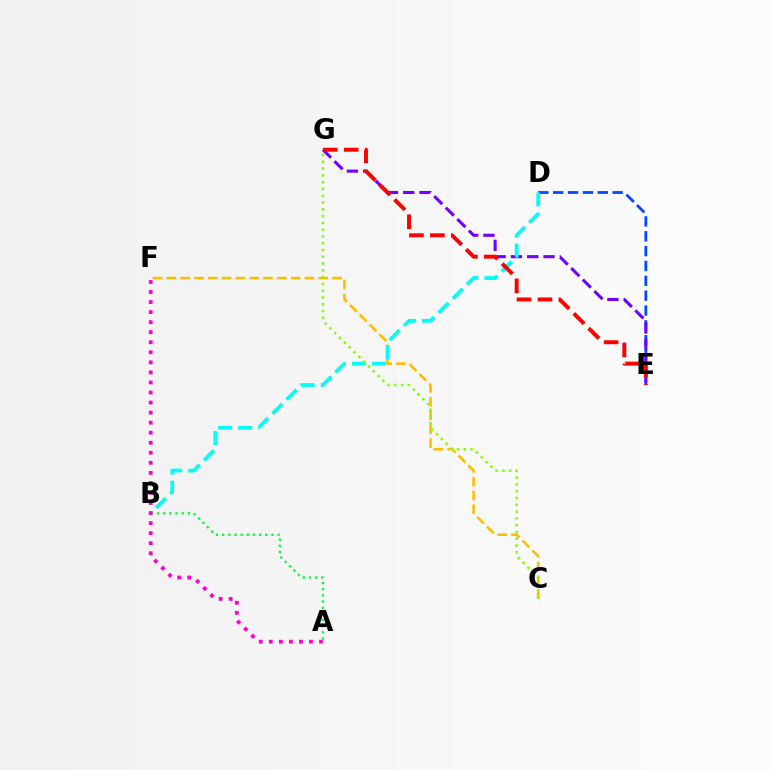{('D', 'E'): [{'color': '#004bff', 'line_style': 'dashed', 'thickness': 2.02}], ('A', 'B'): [{'color': '#00ff39', 'line_style': 'dotted', 'thickness': 1.67}], ('E', 'G'): [{'color': '#7200ff', 'line_style': 'dashed', 'thickness': 2.21}, {'color': '#ff0000', 'line_style': 'dashed', 'thickness': 2.85}], ('C', 'F'): [{'color': '#ffbd00', 'line_style': 'dashed', 'thickness': 1.88}], ('B', 'D'): [{'color': '#00fff6', 'line_style': 'dashed', 'thickness': 2.72}], ('C', 'G'): [{'color': '#84ff00', 'line_style': 'dotted', 'thickness': 1.84}], ('A', 'F'): [{'color': '#ff00cf', 'line_style': 'dotted', 'thickness': 2.73}]}